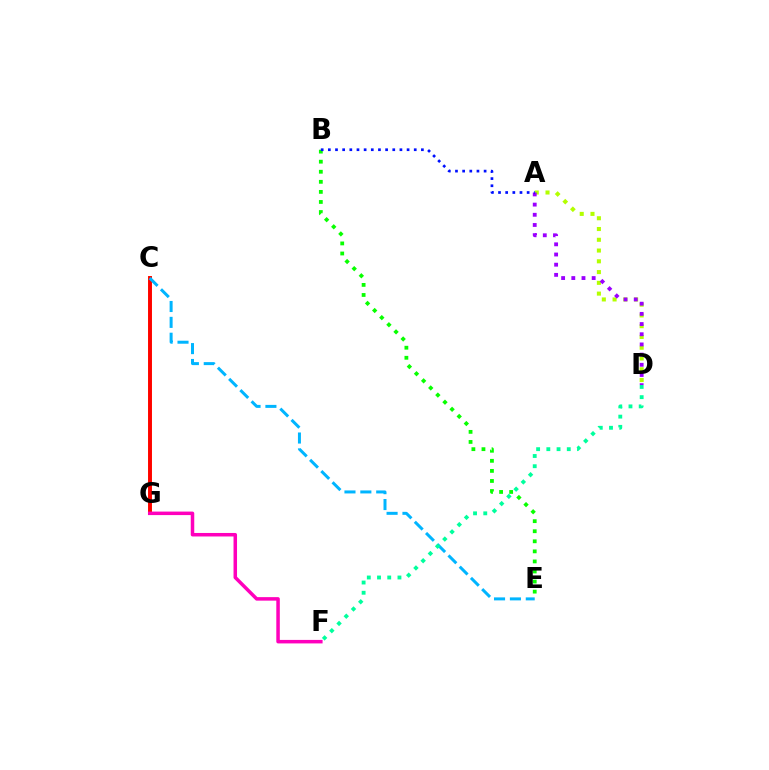{('A', 'D'): [{'color': '#b3ff00', 'line_style': 'dotted', 'thickness': 2.92}, {'color': '#9b00ff', 'line_style': 'dotted', 'thickness': 2.77}], ('B', 'E'): [{'color': '#08ff00', 'line_style': 'dotted', 'thickness': 2.74}], ('C', 'G'): [{'color': '#ffa500', 'line_style': 'solid', 'thickness': 2.82}, {'color': '#ff0000', 'line_style': 'solid', 'thickness': 2.77}], ('A', 'B'): [{'color': '#0010ff', 'line_style': 'dotted', 'thickness': 1.94}], ('C', 'E'): [{'color': '#00b5ff', 'line_style': 'dashed', 'thickness': 2.16}], ('D', 'F'): [{'color': '#00ff9d', 'line_style': 'dotted', 'thickness': 2.78}], ('F', 'G'): [{'color': '#ff00bd', 'line_style': 'solid', 'thickness': 2.52}]}